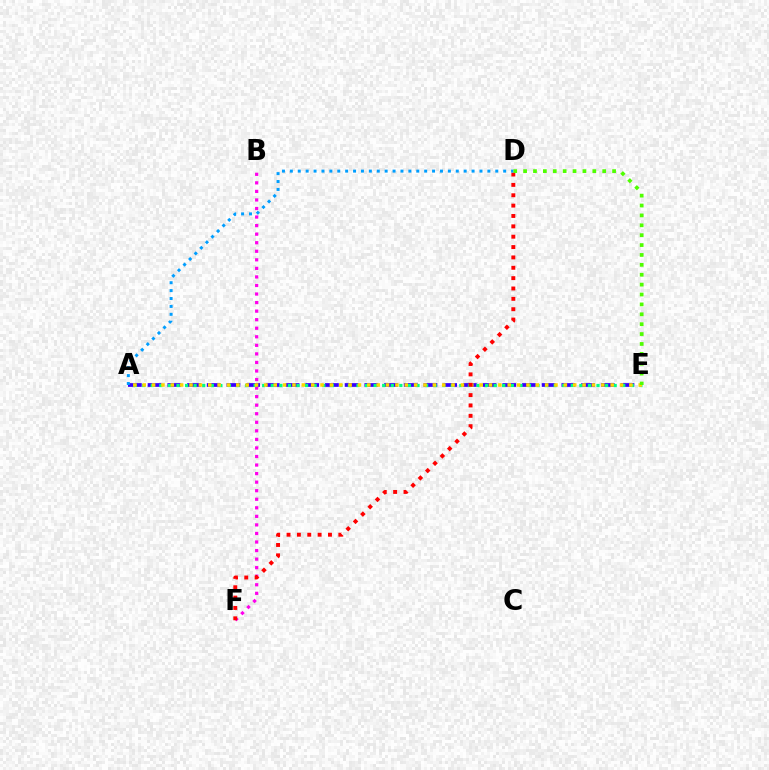{('B', 'F'): [{'color': '#ff00ed', 'line_style': 'dotted', 'thickness': 2.32}], ('A', 'E'): [{'color': '#3700ff', 'line_style': 'dashed', 'thickness': 2.68}, {'color': '#00ff86', 'line_style': 'dotted', 'thickness': 2.33}, {'color': '#ffd500', 'line_style': 'dotted', 'thickness': 2.54}], ('D', 'F'): [{'color': '#ff0000', 'line_style': 'dotted', 'thickness': 2.81}], ('D', 'E'): [{'color': '#4fff00', 'line_style': 'dotted', 'thickness': 2.69}], ('A', 'D'): [{'color': '#009eff', 'line_style': 'dotted', 'thickness': 2.15}]}